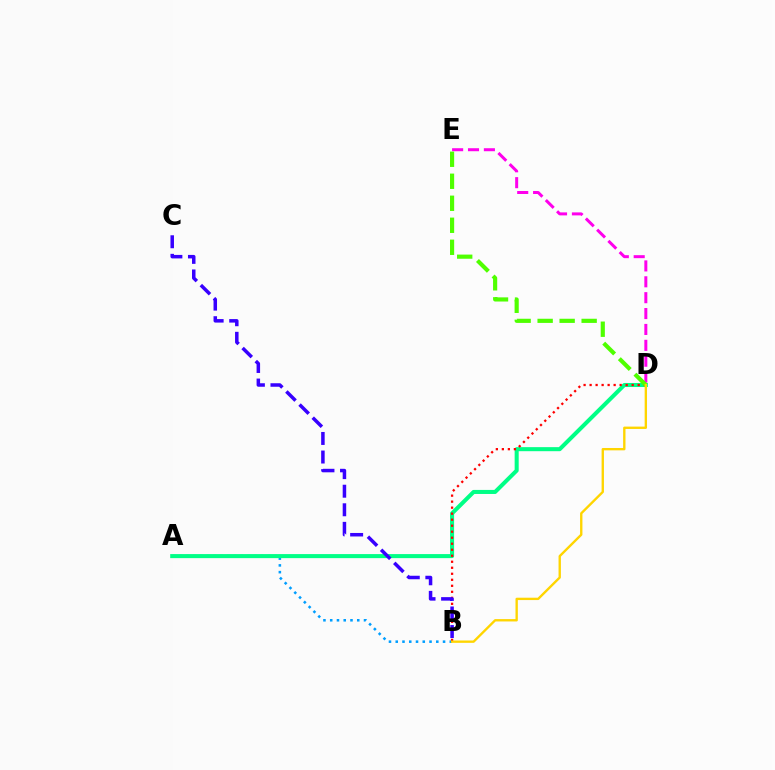{('A', 'B'): [{'color': '#009eff', 'line_style': 'dotted', 'thickness': 1.84}], ('A', 'D'): [{'color': '#00ff86', 'line_style': 'solid', 'thickness': 2.91}], ('B', 'D'): [{'color': '#ff0000', 'line_style': 'dotted', 'thickness': 1.63}, {'color': '#ffd500', 'line_style': 'solid', 'thickness': 1.7}], ('D', 'E'): [{'color': '#ff00ed', 'line_style': 'dashed', 'thickness': 2.16}, {'color': '#4fff00', 'line_style': 'dashed', 'thickness': 2.99}], ('B', 'C'): [{'color': '#3700ff', 'line_style': 'dashed', 'thickness': 2.52}]}